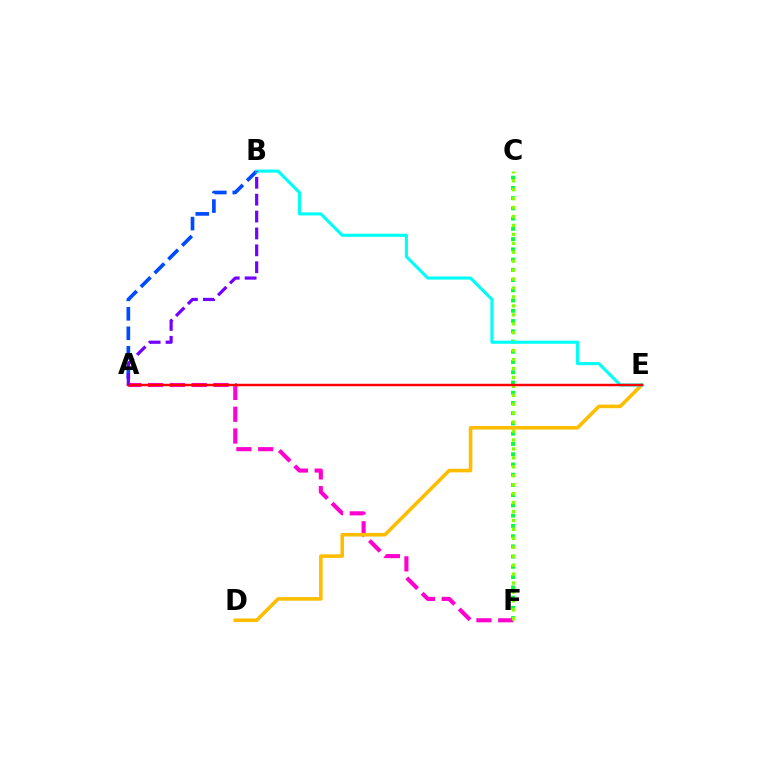{('C', 'F'): [{'color': '#00ff39', 'line_style': 'dotted', 'thickness': 2.78}, {'color': '#84ff00', 'line_style': 'dotted', 'thickness': 2.43}], ('A', 'F'): [{'color': '#ff00cf', 'line_style': 'dashed', 'thickness': 2.96}], ('A', 'B'): [{'color': '#004bff', 'line_style': 'dashed', 'thickness': 2.64}, {'color': '#7200ff', 'line_style': 'dashed', 'thickness': 2.29}], ('D', 'E'): [{'color': '#ffbd00', 'line_style': 'solid', 'thickness': 2.58}], ('B', 'E'): [{'color': '#00fff6', 'line_style': 'solid', 'thickness': 2.23}], ('A', 'E'): [{'color': '#ff0000', 'line_style': 'solid', 'thickness': 1.76}]}